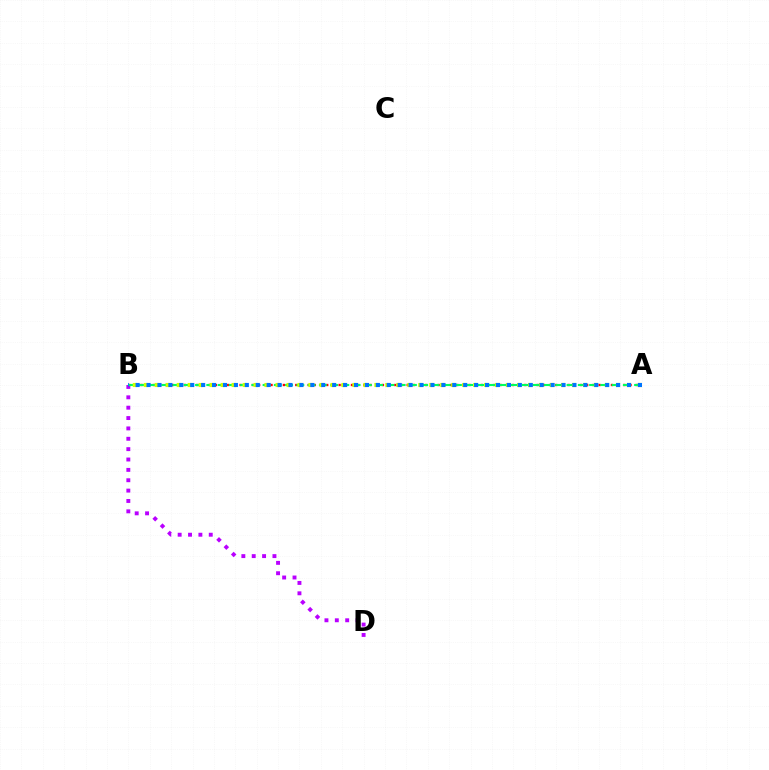{('B', 'D'): [{'color': '#b900ff', 'line_style': 'dotted', 'thickness': 2.82}], ('A', 'B'): [{'color': '#ff0000', 'line_style': 'dotted', 'thickness': 1.68}, {'color': '#00ff5c', 'line_style': 'dashed', 'thickness': 1.53}, {'color': '#d1ff00', 'line_style': 'dotted', 'thickness': 2.98}, {'color': '#0074ff', 'line_style': 'dotted', 'thickness': 2.97}]}